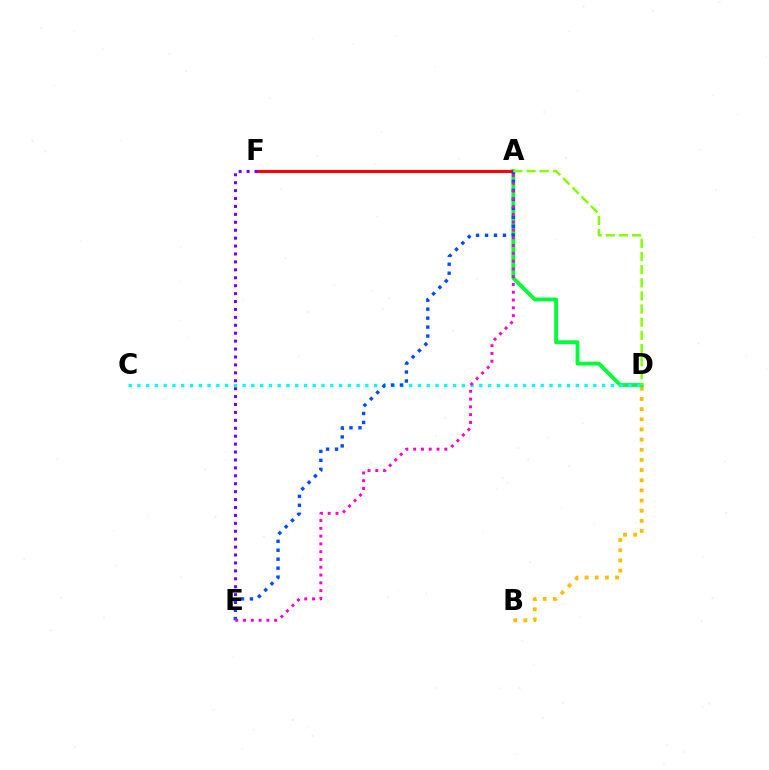{('B', 'D'): [{'color': '#ffbd00', 'line_style': 'dotted', 'thickness': 2.76}], ('A', 'D'): [{'color': '#00ff39', 'line_style': 'solid', 'thickness': 2.77}, {'color': '#84ff00', 'line_style': 'dashed', 'thickness': 1.79}], ('A', 'F'): [{'color': '#ff0000', 'line_style': 'solid', 'thickness': 2.25}], ('E', 'F'): [{'color': '#7200ff', 'line_style': 'dotted', 'thickness': 2.15}], ('C', 'D'): [{'color': '#00fff6', 'line_style': 'dotted', 'thickness': 2.38}], ('A', 'E'): [{'color': '#004bff', 'line_style': 'dotted', 'thickness': 2.44}, {'color': '#ff00cf', 'line_style': 'dotted', 'thickness': 2.12}]}